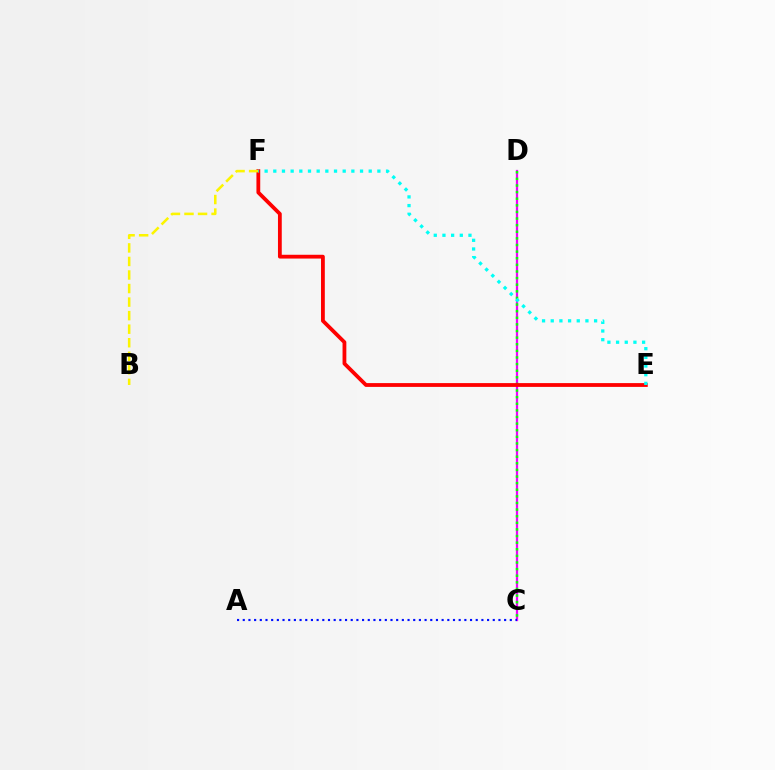{('C', 'D'): [{'color': '#ee00ff', 'line_style': 'solid', 'thickness': 1.61}, {'color': '#08ff00', 'line_style': 'dotted', 'thickness': 1.8}], ('E', 'F'): [{'color': '#ff0000', 'line_style': 'solid', 'thickness': 2.73}, {'color': '#00fff6', 'line_style': 'dotted', 'thickness': 2.36}], ('B', 'F'): [{'color': '#fcf500', 'line_style': 'dashed', 'thickness': 1.84}], ('A', 'C'): [{'color': '#0010ff', 'line_style': 'dotted', 'thickness': 1.54}]}